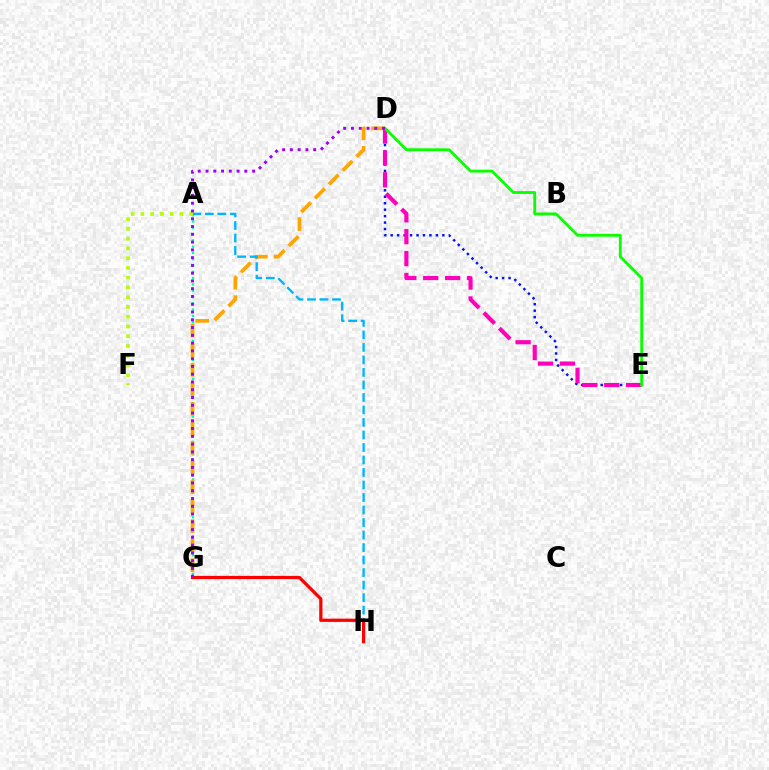{('A', 'G'): [{'color': '#00ff9d', 'line_style': 'dotted', 'thickness': 1.71}], ('D', 'G'): [{'color': '#ffa500', 'line_style': 'dashed', 'thickness': 2.66}, {'color': '#9b00ff', 'line_style': 'dotted', 'thickness': 2.11}], ('D', 'E'): [{'color': '#0010ff', 'line_style': 'dotted', 'thickness': 1.75}, {'color': '#ff00bd', 'line_style': 'dashed', 'thickness': 2.98}, {'color': '#08ff00', 'line_style': 'solid', 'thickness': 2.02}], ('A', 'H'): [{'color': '#00b5ff', 'line_style': 'dashed', 'thickness': 1.7}], ('A', 'F'): [{'color': '#b3ff00', 'line_style': 'dotted', 'thickness': 2.65}], ('G', 'H'): [{'color': '#ff0000', 'line_style': 'solid', 'thickness': 2.32}]}